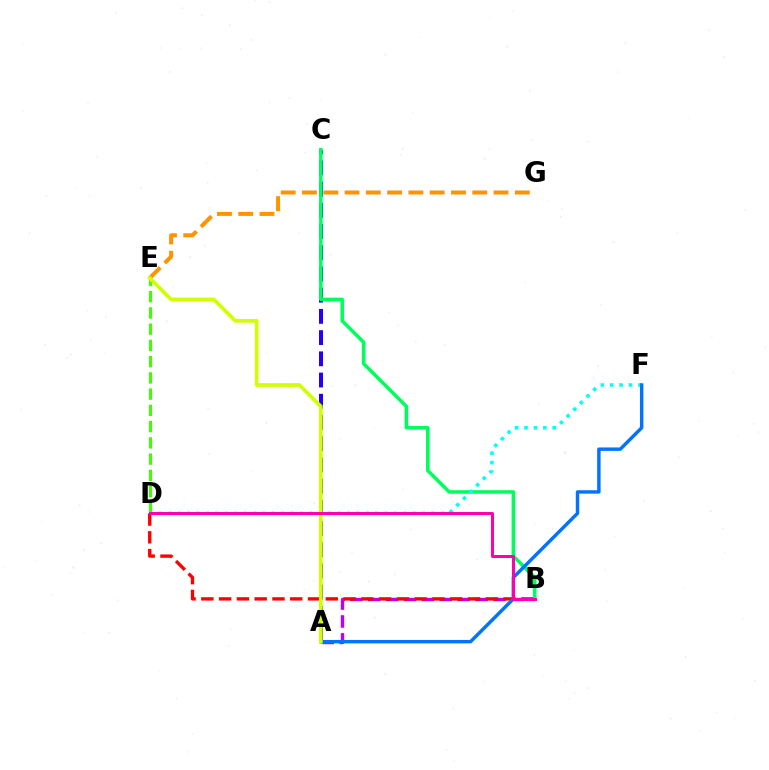{('A', 'C'): [{'color': '#2500ff', 'line_style': 'dashed', 'thickness': 2.88}], ('A', 'B'): [{'color': '#b900ff', 'line_style': 'dashed', 'thickness': 2.43}], ('B', 'D'): [{'color': '#ff0000', 'line_style': 'dashed', 'thickness': 2.42}, {'color': '#ff00ac', 'line_style': 'solid', 'thickness': 2.16}], ('B', 'C'): [{'color': '#00ff5c', 'line_style': 'solid', 'thickness': 2.54}], ('E', 'G'): [{'color': '#ff9400', 'line_style': 'dashed', 'thickness': 2.89}], ('D', 'E'): [{'color': '#3dff00', 'line_style': 'dashed', 'thickness': 2.21}], ('D', 'F'): [{'color': '#00fff6', 'line_style': 'dotted', 'thickness': 2.55}], ('A', 'F'): [{'color': '#0074ff', 'line_style': 'solid', 'thickness': 2.47}], ('A', 'E'): [{'color': '#d1ff00', 'line_style': 'solid', 'thickness': 2.66}]}